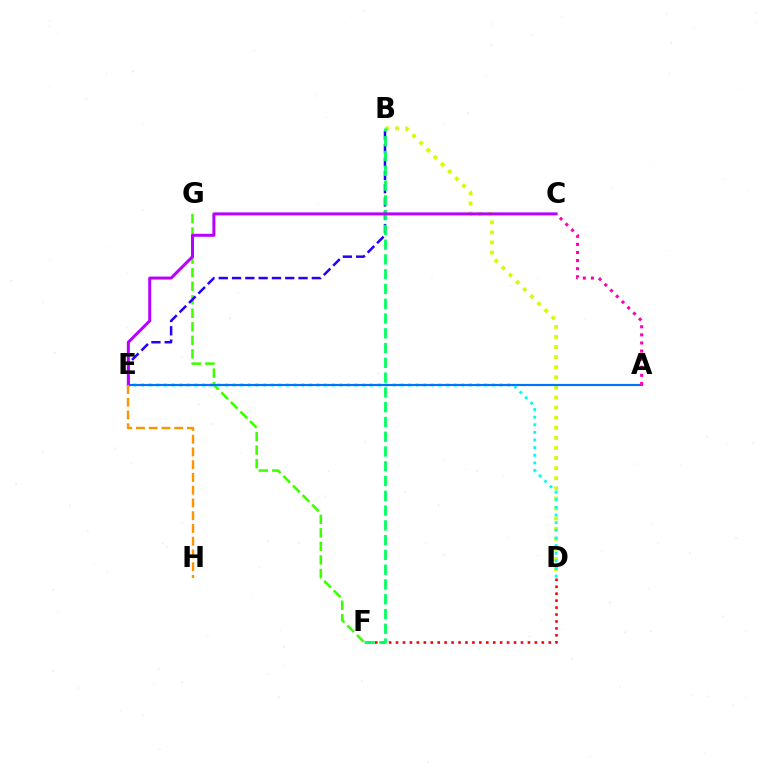{('F', 'G'): [{'color': '#3dff00', 'line_style': 'dashed', 'thickness': 1.84}], ('B', 'E'): [{'color': '#2500ff', 'line_style': 'dashed', 'thickness': 1.81}], ('B', 'D'): [{'color': '#d1ff00', 'line_style': 'dotted', 'thickness': 2.74}], ('D', 'E'): [{'color': '#00fff6', 'line_style': 'dotted', 'thickness': 2.07}], ('D', 'F'): [{'color': '#ff0000', 'line_style': 'dotted', 'thickness': 1.89}], ('A', 'E'): [{'color': '#0074ff', 'line_style': 'solid', 'thickness': 1.57}], ('B', 'F'): [{'color': '#00ff5c', 'line_style': 'dashed', 'thickness': 2.01}], ('C', 'E'): [{'color': '#b900ff', 'line_style': 'solid', 'thickness': 2.16}], ('A', 'C'): [{'color': '#ff00ac', 'line_style': 'dotted', 'thickness': 2.2}], ('E', 'H'): [{'color': '#ff9400', 'line_style': 'dashed', 'thickness': 1.73}]}